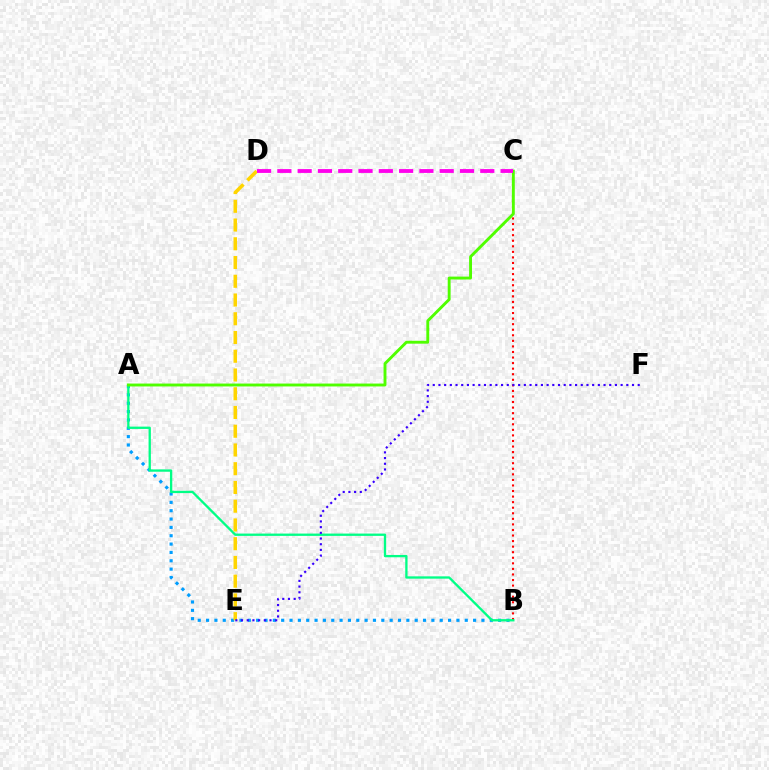{('B', 'C'): [{'color': '#ff0000', 'line_style': 'dotted', 'thickness': 1.51}], ('A', 'B'): [{'color': '#009eff', 'line_style': 'dotted', 'thickness': 2.27}, {'color': '#00ff86', 'line_style': 'solid', 'thickness': 1.67}], ('D', 'E'): [{'color': '#ffd500', 'line_style': 'dashed', 'thickness': 2.55}], ('A', 'C'): [{'color': '#4fff00', 'line_style': 'solid', 'thickness': 2.08}], ('C', 'D'): [{'color': '#ff00ed', 'line_style': 'dashed', 'thickness': 2.76}], ('E', 'F'): [{'color': '#3700ff', 'line_style': 'dotted', 'thickness': 1.55}]}